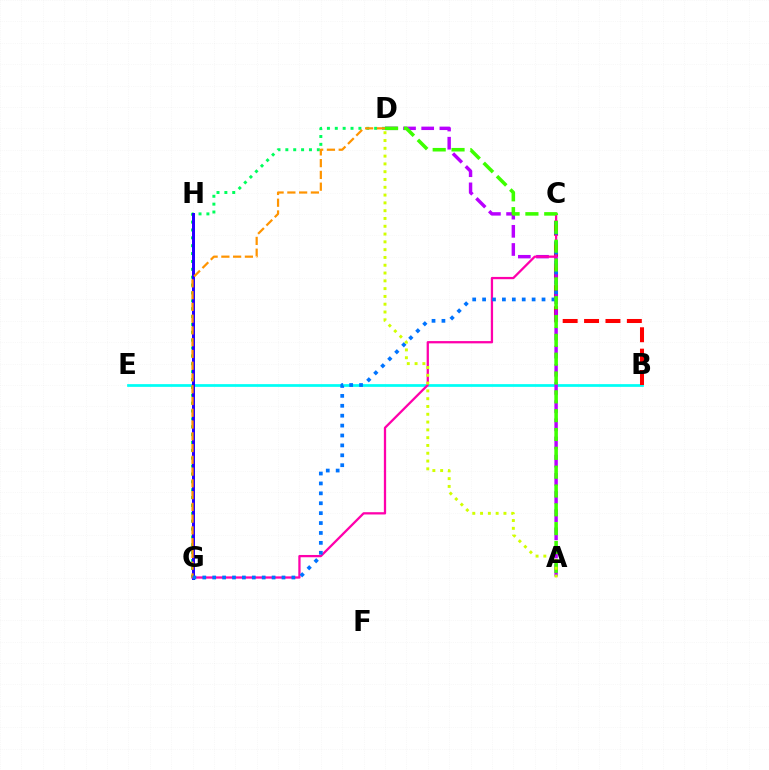{('B', 'E'): [{'color': '#00fff6', 'line_style': 'solid', 'thickness': 1.97}], ('B', 'C'): [{'color': '#ff0000', 'line_style': 'dashed', 'thickness': 2.91}], ('D', 'G'): [{'color': '#00ff5c', 'line_style': 'dotted', 'thickness': 2.14}, {'color': '#ff9400', 'line_style': 'dashed', 'thickness': 1.6}], ('G', 'H'): [{'color': '#2500ff', 'line_style': 'solid', 'thickness': 2.15}], ('A', 'D'): [{'color': '#b900ff', 'line_style': 'dashed', 'thickness': 2.47}, {'color': '#3dff00', 'line_style': 'dashed', 'thickness': 2.56}, {'color': '#d1ff00', 'line_style': 'dotted', 'thickness': 2.12}], ('C', 'G'): [{'color': '#ff00ac', 'line_style': 'solid', 'thickness': 1.64}, {'color': '#0074ff', 'line_style': 'dotted', 'thickness': 2.69}]}